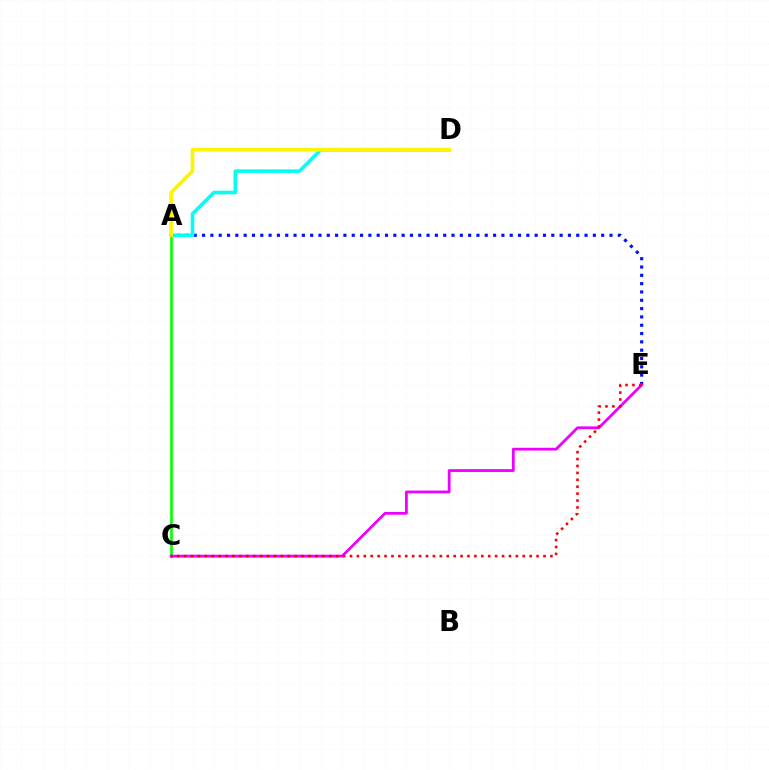{('A', 'E'): [{'color': '#0010ff', 'line_style': 'dotted', 'thickness': 2.26}], ('A', 'C'): [{'color': '#08ff00', 'line_style': 'solid', 'thickness': 1.92}], ('A', 'D'): [{'color': '#00fff6', 'line_style': 'solid', 'thickness': 2.56}, {'color': '#fcf500', 'line_style': 'solid', 'thickness': 2.61}], ('C', 'E'): [{'color': '#ee00ff', 'line_style': 'solid', 'thickness': 2.0}, {'color': '#ff0000', 'line_style': 'dotted', 'thickness': 1.88}]}